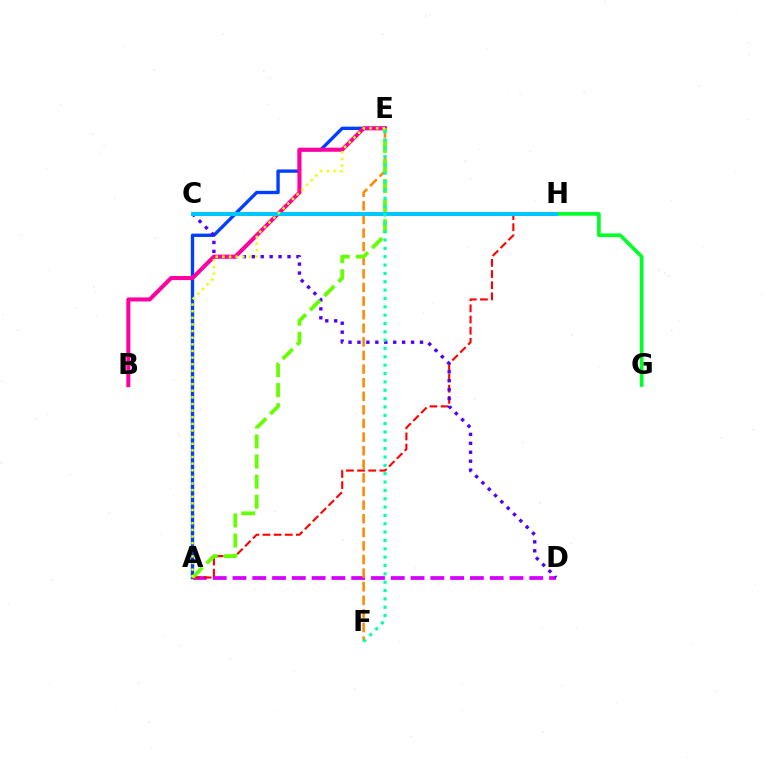{('A', 'D'): [{'color': '#d600ff', 'line_style': 'dashed', 'thickness': 2.69}], ('E', 'F'): [{'color': '#ff8800', 'line_style': 'dashed', 'thickness': 1.85}, {'color': '#00ffaf', 'line_style': 'dotted', 'thickness': 2.27}], ('A', 'E'): [{'color': '#003fff', 'line_style': 'solid', 'thickness': 2.42}, {'color': '#66ff00', 'line_style': 'dashed', 'thickness': 2.73}, {'color': '#eeff00', 'line_style': 'dotted', 'thickness': 1.8}], ('A', 'H'): [{'color': '#ff0000', 'line_style': 'dashed', 'thickness': 1.51}], ('C', 'D'): [{'color': '#4f00ff', 'line_style': 'dotted', 'thickness': 2.43}], ('B', 'E'): [{'color': '#ff00a0', 'line_style': 'solid', 'thickness': 2.91}], ('G', 'H'): [{'color': '#00ff27', 'line_style': 'solid', 'thickness': 2.64}], ('C', 'H'): [{'color': '#00c7ff', 'line_style': 'solid', 'thickness': 2.9}]}